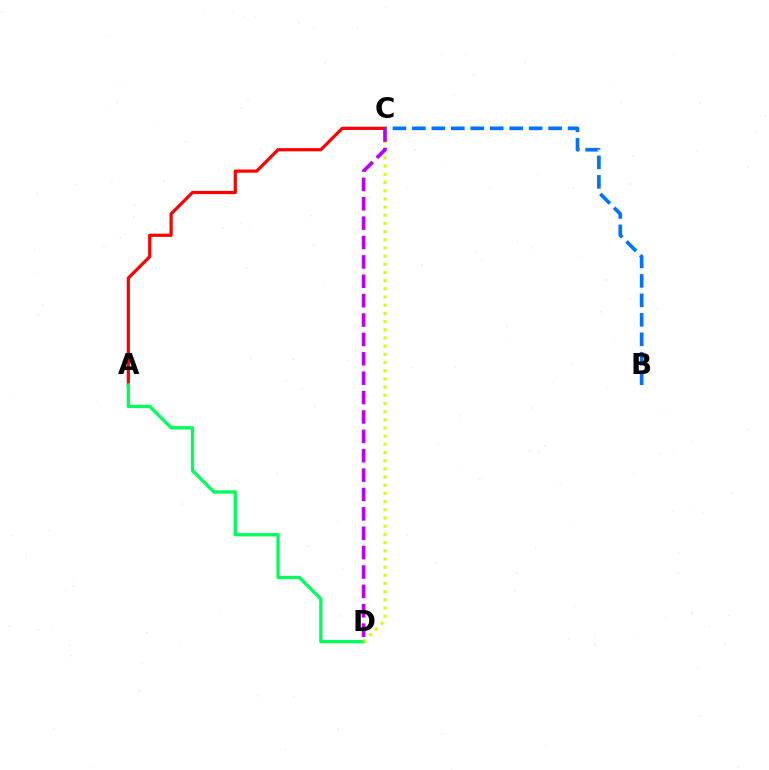{('A', 'C'): [{'color': '#ff0000', 'line_style': 'solid', 'thickness': 2.31}], ('A', 'D'): [{'color': '#00ff5c', 'line_style': 'solid', 'thickness': 2.39}], ('C', 'D'): [{'color': '#d1ff00', 'line_style': 'dotted', 'thickness': 2.22}, {'color': '#b900ff', 'line_style': 'dashed', 'thickness': 2.63}], ('B', 'C'): [{'color': '#0074ff', 'line_style': 'dashed', 'thickness': 2.64}]}